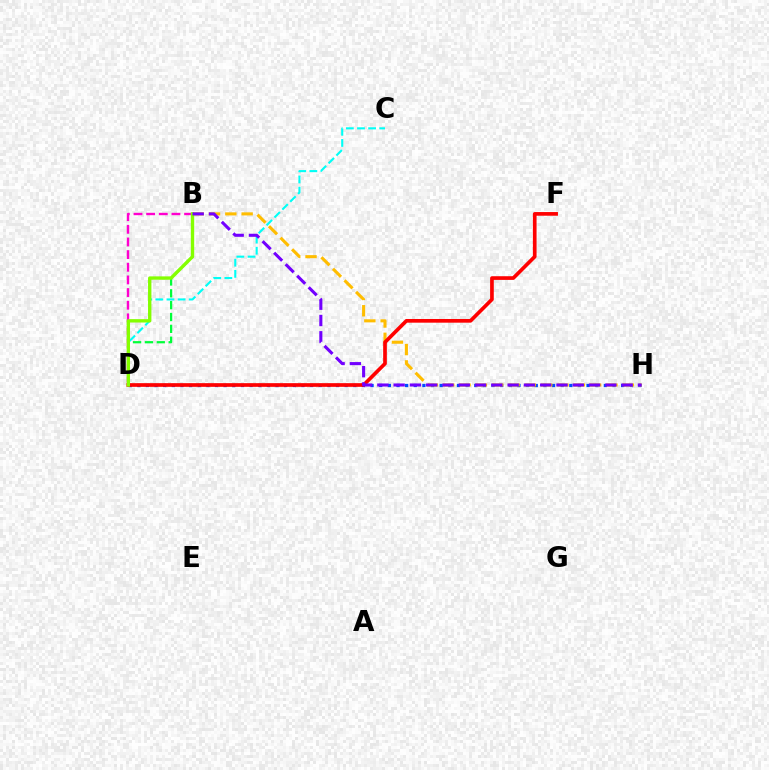{('B', 'D'): [{'color': '#ff00cf', 'line_style': 'dashed', 'thickness': 1.72}, {'color': '#00ff39', 'line_style': 'dashed', 'thickness': 1.61}, {'color': '#84ff00', 'line_style': 'solid', 'thickness': 2.42}], ('D', 'H'): [{'color': '#004bff', 'line_style': 'dotted', 'thickness': 2.35}], ('C', 'D'): [{'color': '#00fff6', 'line_style': 'dashed', 'thickness': 1.51}], ('B', 'H'): [{'color': '#ffbd00', 'line_style': 'dashed', 'thickness': 2.22}, {'color': '#7200ff', 'line_style': 'dashed', 'thickness': 2.21}], ('D', 'F'): [{'color': '#ff0000', 'line_style': 'solid', 'thickness': 2.65}]}